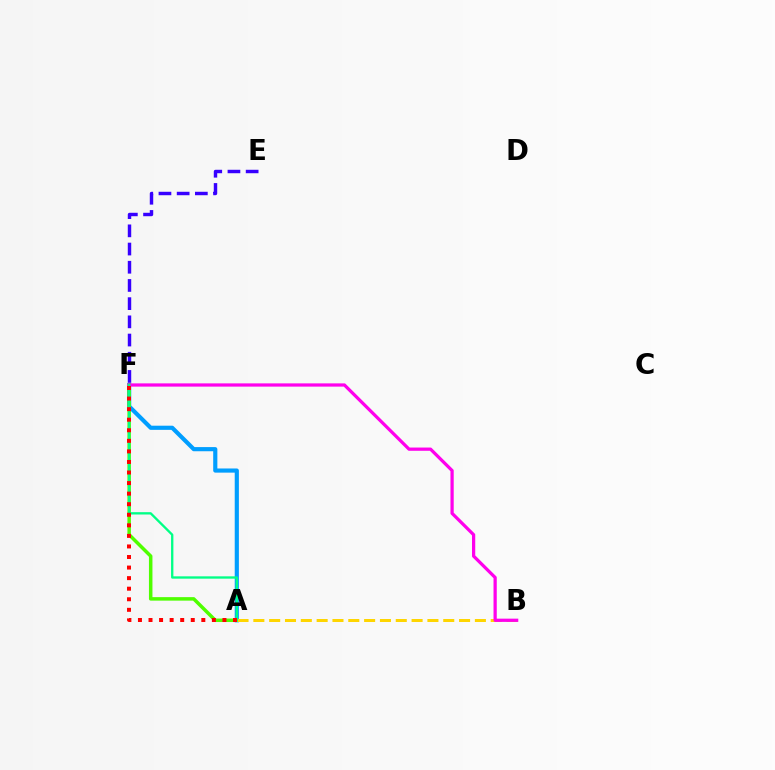{('A', 'F'): [{'color': '#009eff', 'line_style': 'solid', 'thickness': 2.99}, {'color': '#4fff00', 'line_style': 'solid', 'thickness': 2.52}, {'color': '#00ff86', 'line_style': 'solid', 'thickness': 1.68}, {'color': '#ff0000', 'line_style': 'dotted', 'thickness': 2.87}], ('A', 'B'): [{'color': '#ffd500', 'line_style': 'dashed', 'thickness': 2.15}], ('B', 'F'): [{'color': '#ff00ed', 'line_style': 'solid', 'thickness': 2.33}], ('E', 'F'): [{'color': '#3700ff', 'line_style': 'dashed', 'thickness': 2.47}]}